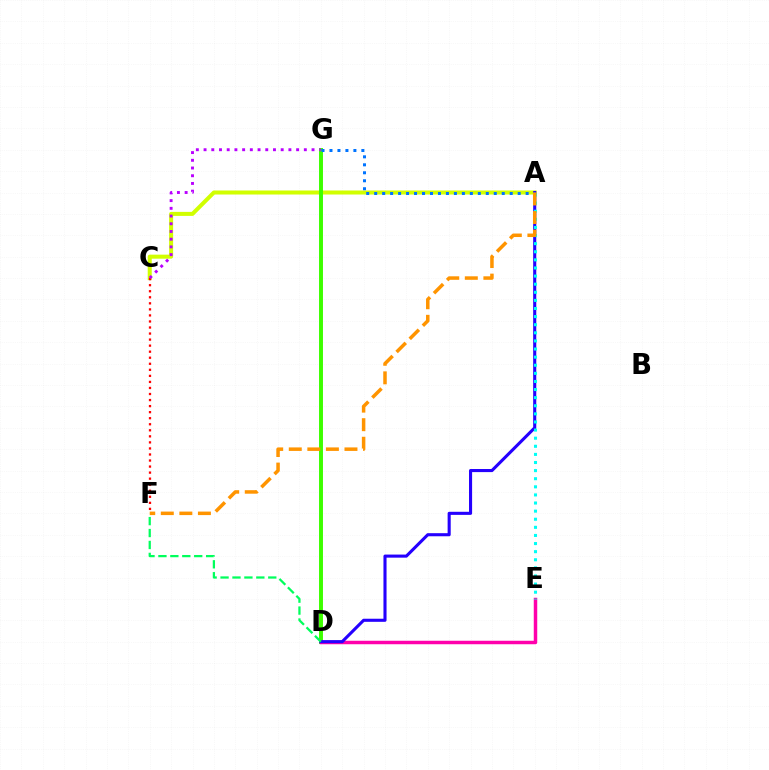{('A', 'C'): [{'color': '#d1ff00', 'line_style': 'solid', 'thickness': 2.9}], ('D', 'G'): [{'color': '#3dff00', 'line_style': 'solid', 'thickness': 2.84}], ('D', 'E'): [{'color': '#ff00ac', 'line_style': 'solid', 'thickness': 2.5}], ('A', 'D'): [{'color': '#2500ff', 'line_style': 'solid', 'thickness': 2.23}], ('A', 'E'): [{'color': '#00fff6', 'line_style': 'dotted', 'thickness': 2.2}], ('A', 'G'): [{'color': '#0074ff', 'line_style': 'dotted', 'thickness': 2.17}], ('A', 'F'): [{'color': '#ff9400', 'line_style': 'dashed', 'thickness': 2.52}], ('D', 'F'): [{'color': '#00ff5c', 'line_style': 'dashed', 'thickness': 1.62}], ('C', 'F'): [{'color': '#ff0000', 'line_style': 'dotted', 'thickness': 1.64}], ('C', 'G'): [{'color': '#b900ff', 'line_style': 'dotted', 'thickness': 2.1}]}